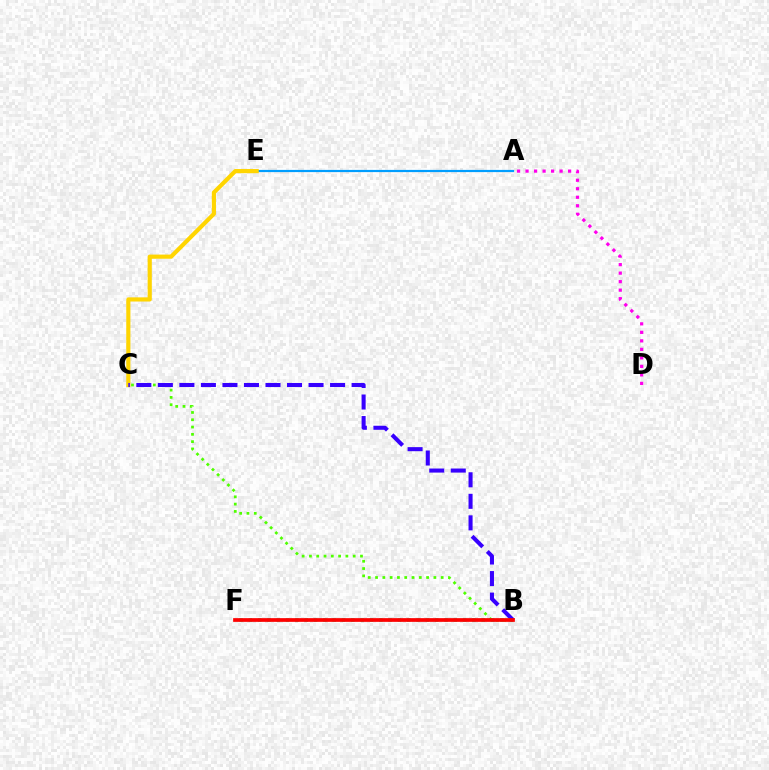{('A', 'E'): [{'color': '#009eff', 'line_style': 'solid', 'thickness': 1.58}], ('A', 'D'): [{'color': '#ff00ed', 'line_style': 'dotted', 'thickness': 2.31}], ('B', 'F'): [{'color': '#00ff86', 'line_style': 'dotted', 'thickness': 2.53}, {'color': '#ff0000', 'line_style': 'solid', 'thickness': 2.68}], ('C', 'E'): [{'color': '#ffd500', 'line_style': 'solid', 'thickness': 3.0}], ('B', 'C'): [{'color': '#4fff00', 'line_style': 'dotted', 'thickness': 1.98}, {'color': '#3700ff', 'line_style': 'dashed', 'thickness': 2.92}]}